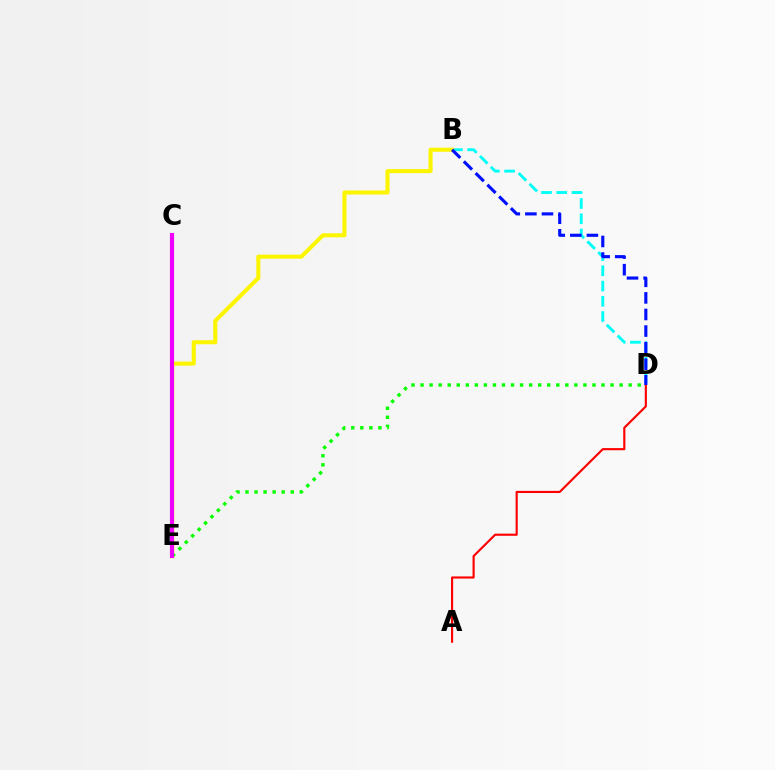{('A', 'D'): [{'color': '#ff0000', 'line_style': 'solid', 'thickness': 1.55}], ('B', 'D'): [{'color': '#00fff6', 'line_style': 'dashed', 'thickness': 2.07}, {'color': '#0010ff', 'line_style': 'dashed', 'thickness': 2.25}], ('B', 'E'): [{'color': '#fcf500', 'line_style': 'solid', 'thickness': 2.93}], ('D', 'E'): [{'color': '#08ff00', 'line_style': 'dotted', 'thickness': 2.46}], ('C', 'E'): [{'color': '#ee00ff', 'line_style': 'solid', 'thickness': 2.97}]}